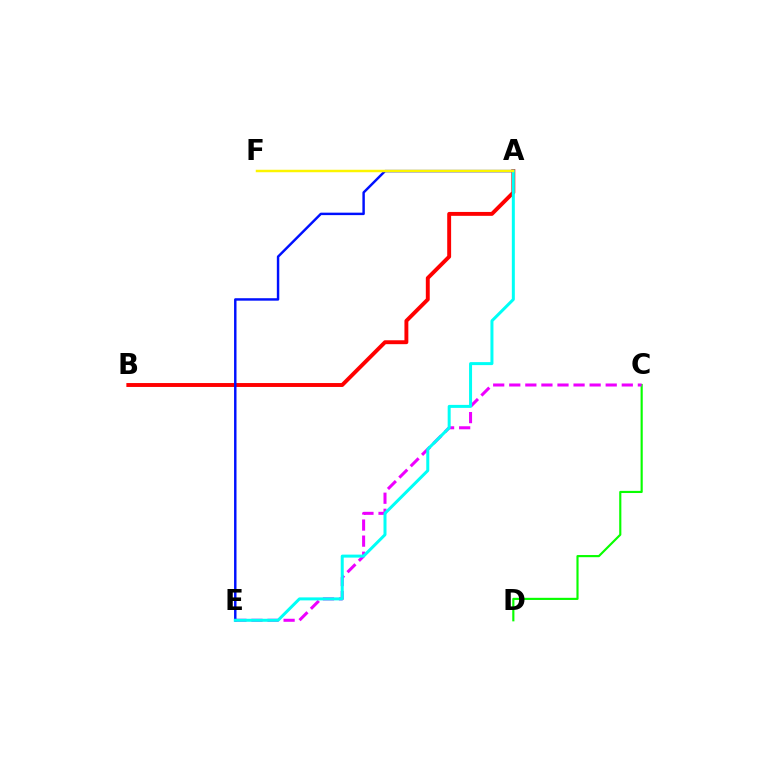{('A', 'B'): [{'color': '#ff0000', 'line_style': 'solid', 'thickness': 2.81}], ('C', 'D'): [{'color': '#08ff00', 'line_style': 'solid', 'thickness': 1.55}], ('C', 'E'): [{'color': '#ee00ff', 'line_style': 'dashed', 'thickness': 2.18}], ('A', 'E'): [{'color': '#0010ff', 'line_style': 'solid', 'thickness': 1.76}, {'color': '#00fff6', 'line_style': 'solid', 'thickness': 2.16}], ('A', 'F'): [{'color': '#fcf500', 'line_style': 'solid', 'thickness': 1.78}]}